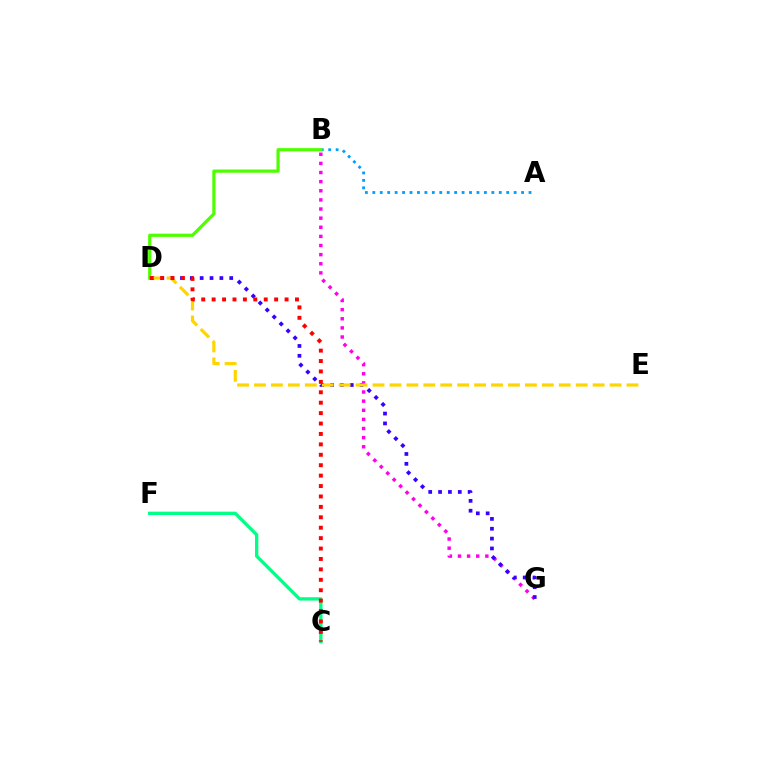{('B', 'G'): [{'color': '#ff00ed', 'line_style': 'dotted', 'thickness': 2.48}], ('A', 'B'): [{'color': '#009eff', 'line_style': 'dotted', 'thickness': 2.02}], ('B', 'D'): [{'color': '#4fff00', 'line_style': 'solid', 'thickness': 2.31}], ('D', 'G'): [{'color': '#3700ff', 'line_style': 'dotted', 'thickness': 2.68}], ('D', 'E'): [{'color': '#ffd500', 'line_style': 'dashed', 'thickness': 2.3}], ('C', 'F'): [{'color': '#00ff86', 'line_style': 'solid', 'thickness': 2.39}], ('C', 'D'): [{'color': '#ff0000', 'line_style': 'dotted', 'thickness': 2.83}]}